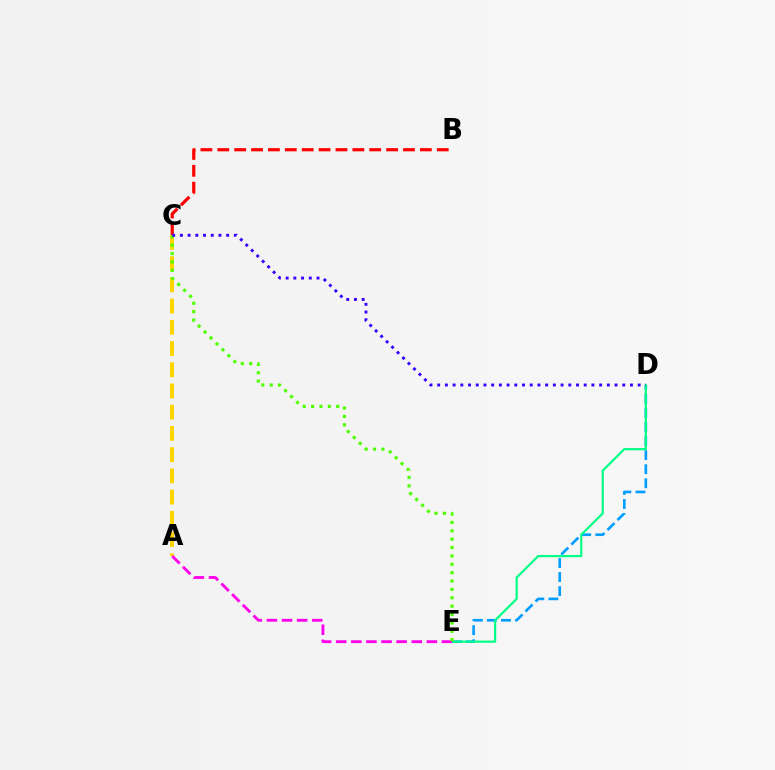{('D', 'E'): [{'color': '#009eff', 'line_style': 'dashed', 'thickness': 1.91}, {'color': '#00ff86', 'line_style': 'solid', 'thickness': 1.58}], ('B', 'C'): [{'color': '#ff0000', 'line_style': 'dashed', 'thickness': 2.29}], ('A', 'C'): [{'color': '#ffd500', 'line_style': 'dashed', 'thickness': 2.88}], ('A', 'E'): [{'color': '#ff00ed', 'line_style': 'dashed', 'thickness': 2.05}], ('C', 'E'): [{'color': '#4fff00', 'line_style': 'dotted', 'thickness': 2.28}], ('C', 'D'): [{'color': '#3700ff', 'line_style': 'dotted', 'thickness': 2.1}]}